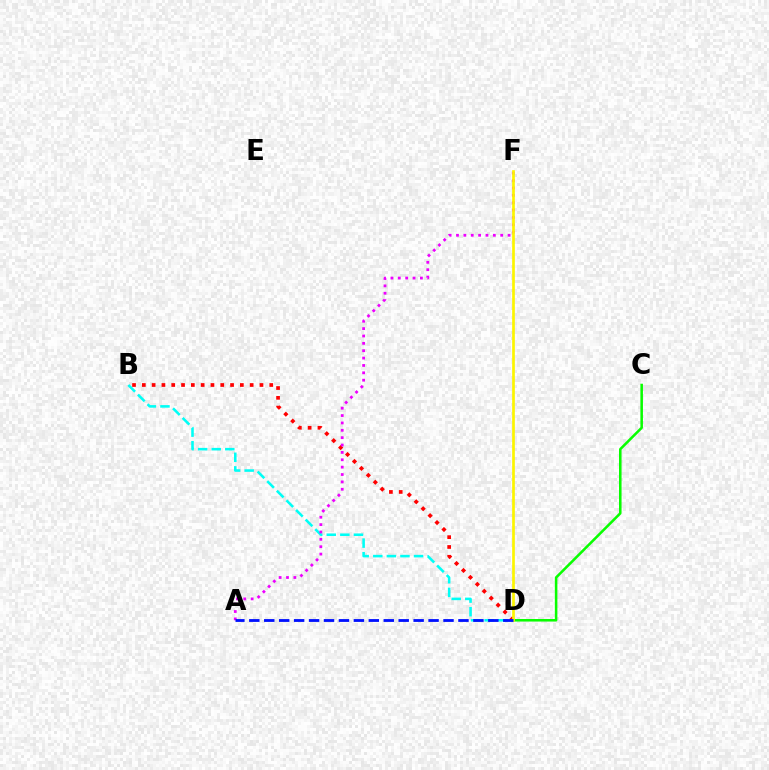{('C', 'D'): [{'color': '#08ff00', 'line_style': 'solid', 'thickness': 1.83}], ('B', 'D'): [{'color': '#ff0000', 'line_style': 'dotted', 'thickness': 2.66}, {'color': '#00fff6', 'line_style': 'dashed', 'thickness': 1.85}], ('A', 'F'): [{'color': '#ee00ff', 'line_style': 'dotted', 'thickness': 2.0}], ('D', 'F'): [{'color': '#fcf500', 'line_style': 'solid', 'thickness': 1.94}], ('A', 'D'): [{'color': '#0010ff', 'line_style': 'dashed', 'thickness': 2.03}]}